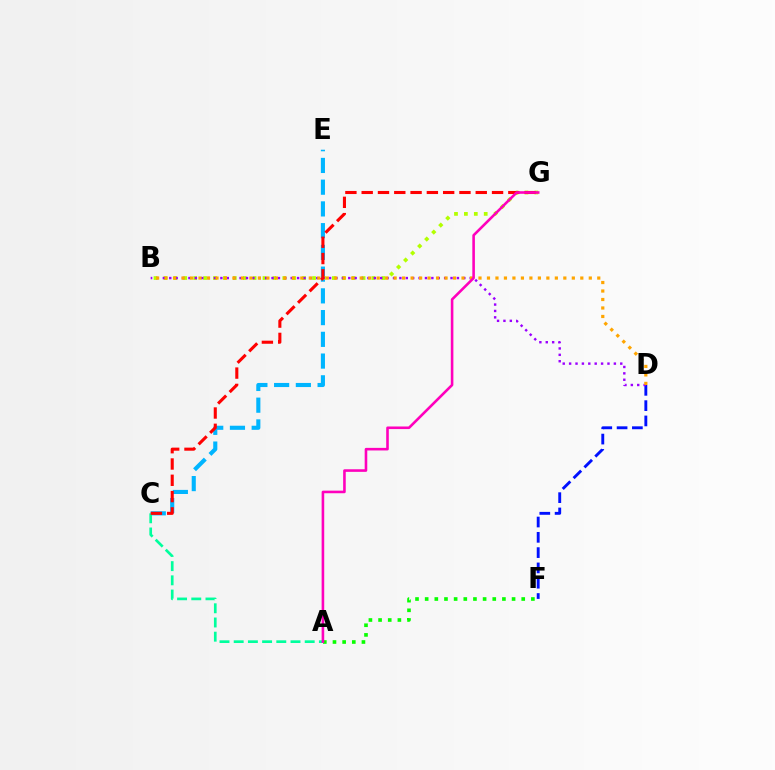{('D', 'F'): [{'color': '#0010ff', 'line_style': 'dashed', 'thickness': 2.08}], ('C', 'E'): [{'color': '#00b5ff', 'line_style': 'dashed', 'thickness': 2.95}], ('B', 'G'): [{'color': '#b3ff00', 'line_style': 'dotted', 'thickness': 2.69}], ('A', 'C'): [{'color': '#00ff9d', 'line_style': 'dashed', 'thickness': 1.93}], ('B', 'D'): [{'color': '#9b00ff', 'line_style': 'dotted', 'thickness': 1.74}, {'color': '#ffa500', 'line_style': 'dotted', 'thickness': 2.31}], ('A', 'F'): [{'color': '#08ff00', 'line_style': 'dotted', 'thickness': 2.62}], ('C', 'G'): [{'color': '#ff0000', 'line_style': 'dashed', 'thickness': 2.21}], ('A', 'G'): [{'color': '#ff00bd', 'line_style': 'solid', 'thickness': 1.87}]}